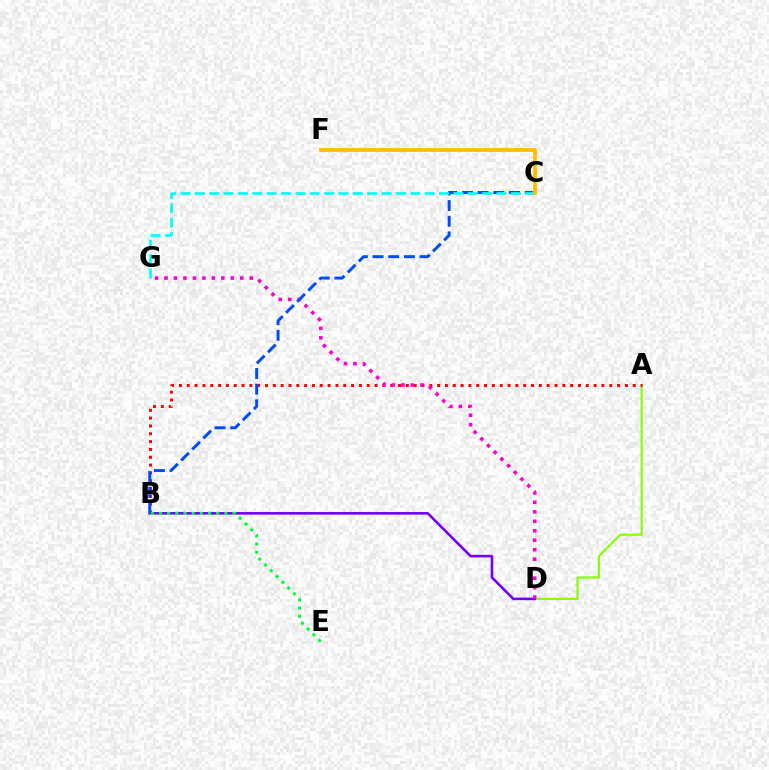{('A', 'D'): [{'color': '#84ff00', 'line_style': 'solid', 'thickness': 1.52}], ('B', 'D'): [{'color': '#7200ff', 'line_style': 'solid', 'thickness': 1.86}], ('A', 'B'): [{'color': '#ff0000', 'line_style': 'dotted', 'thickness': 2.13}], ('D', 'G'): [{'color': '#ff00cf', 'line_style': 'dotted', 'thickness': 2.57}], ('B', 'E'): [{'color': '#00ff39', 'line_style': 'dotted', 'thickness': 2.22}], ('B', 'C'): [{'color': '#004bff', 'line_style': 'dashed', 'thickness': 2.13}], ('C', 'G'): [{'color': '#00fff6', 'line_style': 'dashed', 'thickness': 1.95}], ('C', 'F'): [{'color': '#ffbd00', 'line_style': 'solid', 'thickness': 2.72}]}